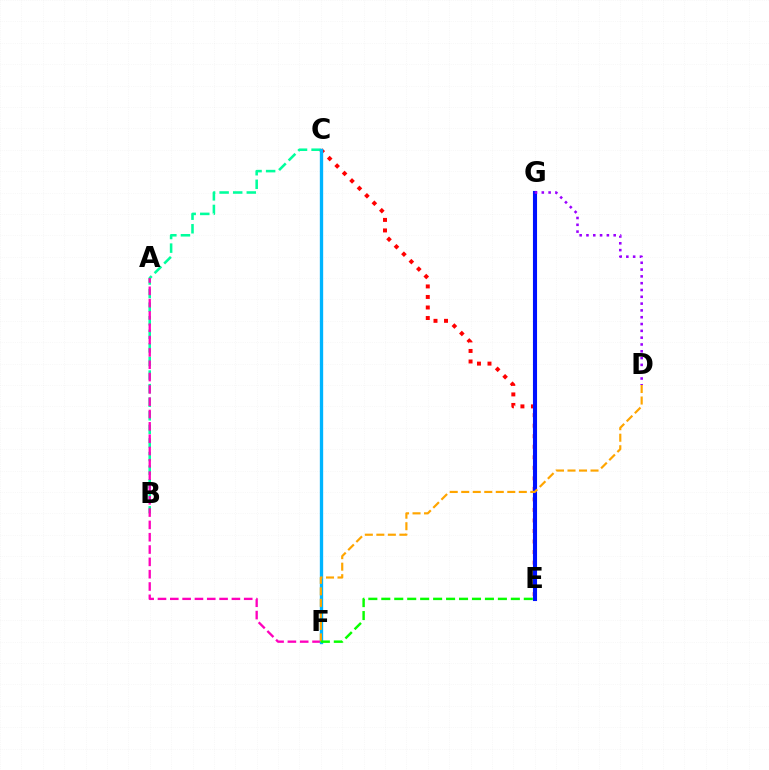{('B', 'C'): [{'color': '#00ff9d', 'line_style': 'dashed', 'thickness': 1.84}], ('C', 'E'): [{'color': '#ff0000', 'line_style': 'dotted', 'thickness': 2.86}], ('E', 'G'): [{'color': '#0010ff', 'line_style': 'solid', 'thickness': 2.94}], ('A', 'F'): [{'color': '#ff00bd', 'line_style': 'dashed', 'thickness': 1.67}], ('C', 'F'): [{'color': '#b3ff00', 'line_style': 'solid', 'thickness': 1.84}, {'color': '#00b5ff', 'line_style': 'solid', 'thickness': 2.4}], ('D', 'F'): [{'color': '#ffa500', 'line_style': 'dashed', 'thickness': 1.56}], ('E', 'F'): [{'color': '#08ff00', 'line_style': 'dashed', 'thickness': 1.76}], ('D', 'G'): [{'color': '#9b00ff', 'line_style': 'dotted', 'thickness': 1.85}]}